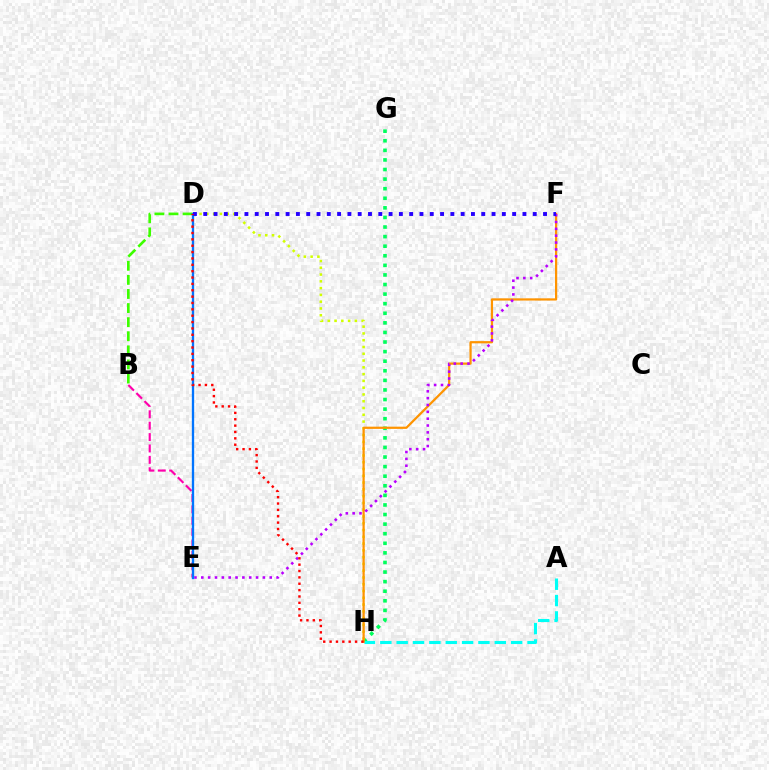{('B', 'D'): [{'color': '#3dff00', 'line_style': 'dashed', 'thickness': 1.91}], ('G', 'H'): [{'color': '#00ff5c', 'line_style': 'dotted', 'thickness': 2.6}], ('B', 'E'): [{'color': '#ff00ac', 'line_style': 'dashed', 'thickness': 1.55}], ('A', 'H'): [{'color': '#00fff6', 'line_style': 'dashed', 'thickness': 2.22}], ('D', 'H'): [{'color': '#d1ff00', 'line_style': 'dotted', 'thickness': 1.84}, {'color': '#ff0000', 'line_style': 'dotted', 'thickness': 1.73}], ('F', 'H'): [{'color': '#ff9400', 'line_style': 'solid', 'thickness': 1.6}], ('E', 'F'): [{'color': '#b900ff', 'line_style': 'dotted', 'thickness': 1.86}], ('D', 'E'): [{'color': '#0074ff', 'line_style': 'solid', 'thickness': 1.67}], ('D', 'F'): [{'color': '#2500ff', 'line_style': 'dotted', 'thickness': 2.8}]}